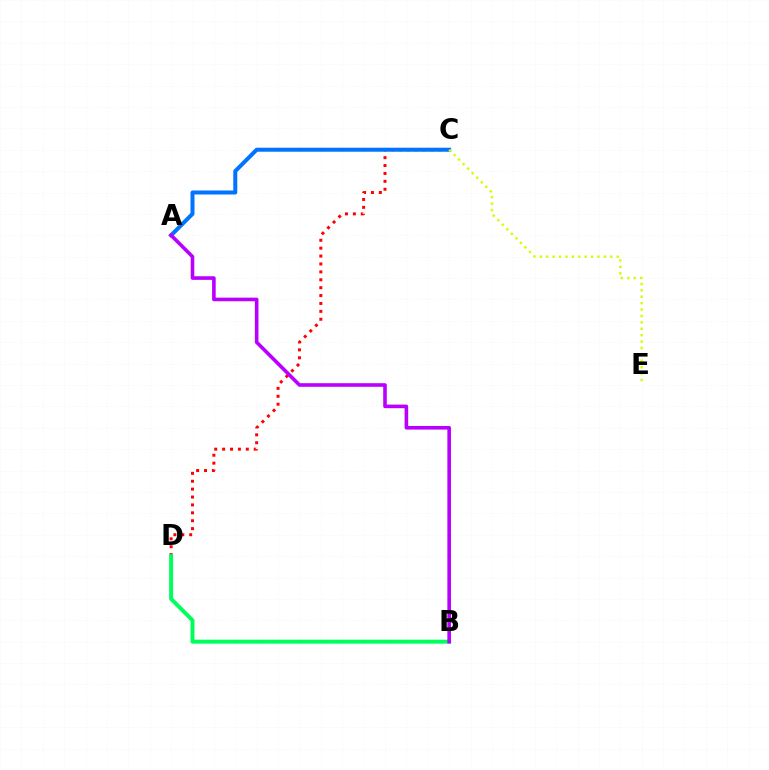{('C', 'D'): [{'color': '#ff0000', 'line_style': 'dotted', 'thickness': 2.15}], ('A', 'C'): [{'color': '#0074ff', 'line_style': 'solid', 'thickness': 2.89}], ('C', 'E'): [{'color': '#d1ff00', 'line_style': 'dotted', 'thickness': 1.74}], ('B', 'D'): [{'color': '#00ff5c', 'line_style': 'solid', 'thickness': 2.86}], ('A', 'B'): [{'color': '#b900ff', 'line_style': 'solid', 'thickness': 2.6}]}